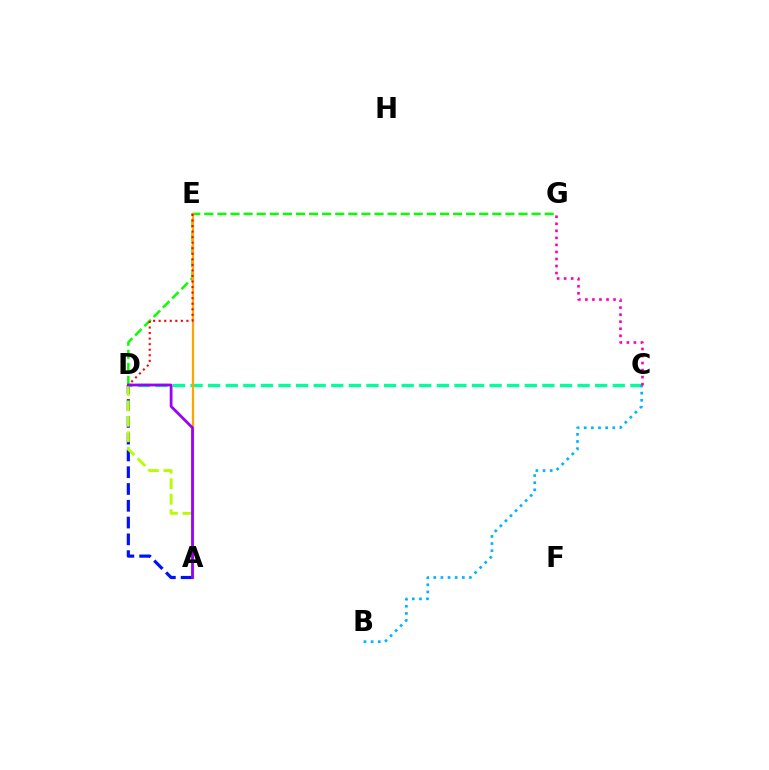{('D', 'G'): [{'color': '#08ff00', 'line_style': 'dashed', 'thickness': 1.78}], ('C', 'D'): [{'color': '#00ff9d', 'line_style': 'dashed', 'thickness': 2.39}], ('B', 'C'): [{'color': '#00b5ff', 'line_style': 'dotted', 'thickness': 1.94}], ('A', 'E'): [{'color': '#ffa500', 'line_style': 'solid', 'thickness': 1.62}], ('D', 'E'): [{'color': '#ff0000', 'line_style': 'dotted', 'thickness': 1.51}], ('A', 'D'): [{'color': '#0010ff', 'line_style': 'dashed', 'thickness': 2.28}, {'color': '#b3ff00', 'line_style': 'dashed', 'thickness': 2.1}, {'color': '#9b00ff', 'line_style': 'solid', 'thickness': 2.0}], ('C', 'G'): [{'color': '#ff00bd', 'line_style': 'dotted', 'thickness': 1.91}]}